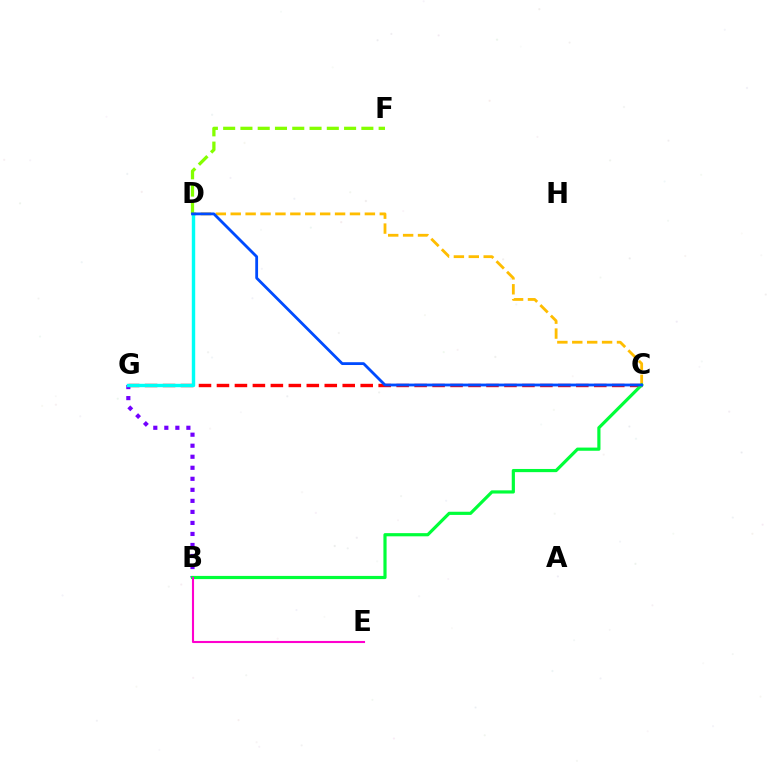{('B', 'G'): [{'color': '#7200ff', 'line_style': 'dotted', 'thickness': 3.0}], ('C', 'G'): [{'color': '#ff0000', 'line_style': 'dashed', 'thickness': 2.44}], ('C', 'D'): [{'color': '#ffbd00', 'line_style': 'dashed', 'thickness': 2.03}, {'color': '#004bff', 'line_style': 'solid', 'thickness': 2.02}], ('B', 'C'): [{'color': '#00ff39', 'line_style': 'solid', 'thickness': 2.29}], ('D', 'G'): [{'color': '#00fff6', 'line_style': 'solid', 'thickness': 2.45}], ('D', 'F'): [{'color': '#84ff00', 'line_style': 'dashed', 'thickness': 2.35}], ('B', 'E'): [{'color': '#ff00cf', 'line_style': 'solid', 'thickness': 1.51}]}